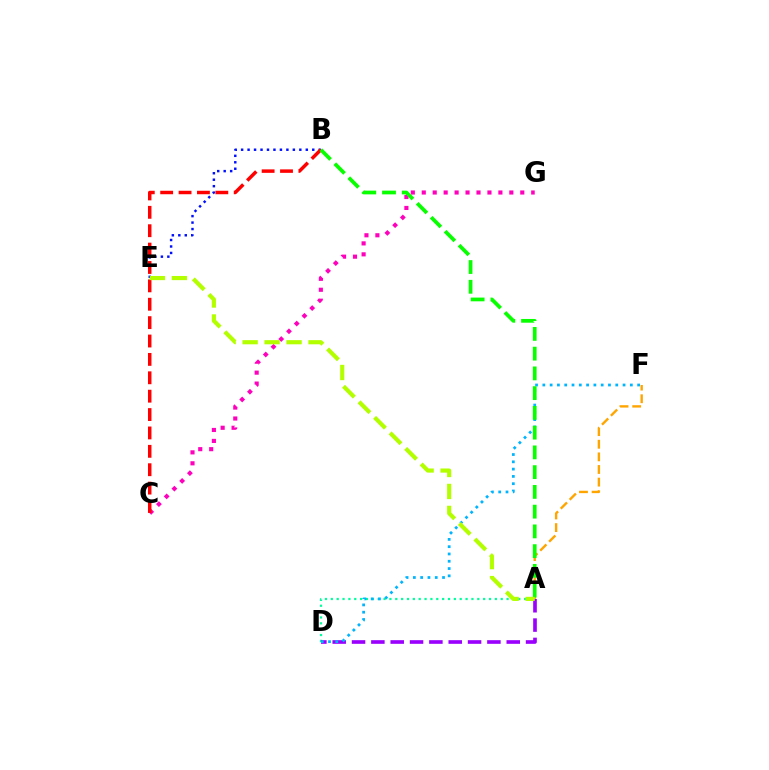{('B', 'E'): [{'color': '#0010ff', 'line_style': 'dotted', 'thickness': 1.76}], ('C', 'G'): [{'color': '#ff00bd', 'line_style': 'dotted', 'thickness': 2.97}], ('B', 'C'): [{'color': '#ff0000', 'line_style': 'dashed', 'thickness': 2.5}], ('A', 'D'): [{'color': '#00ff9d', 'line_style': 'dotted', 'thickness': 1.59}, {'color': '#9b00ff', 'line_style': 'dashed', 'thickness': 2.63}], ('A', 'F'): [{'color': '#ffa500', 'line_style': 'dashed', 'thickness': 1.71}], ('D', 'F'): [{'color': '#00b5ff', 'line_style': 'dotted', 'thickness': 1.98}], ('A', 'B'): [{'color': '#08ff00', 'line_style': 'dashed', 'thickness': 2.68}], ('A', 'E'): [{'color': '#b3ff00', 'line_style': 'dashed', 'thickness': 2.98}]}